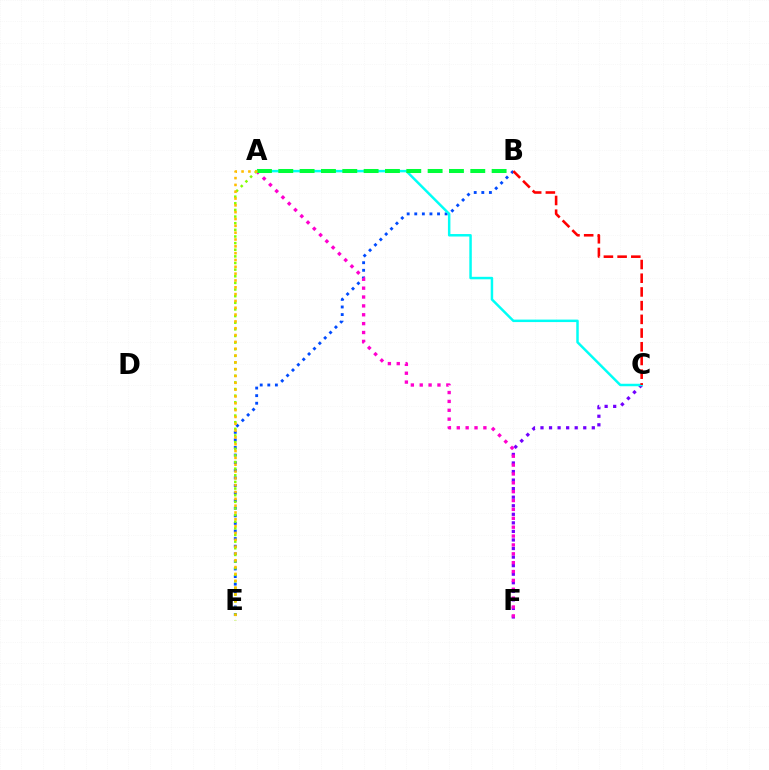{('C', 'F'): [{'color': '#7200ff', 'line_style': 'dotted', 'thickness': 2.32}], ('B', 'E'): [{'color': '#004bff', 'line_style': 'dotted', 'thickness': 2.06}], ('A', 'C'): [{'color': '#00fff6', 'line_style': 'solid', 'thickness': 1.79}], ('A', 'F'): [{'color': '#ff00cf', 'line_style': 'dotted', 'thickness': 2.41}], ('A', 'B'): [{'color': '#00ff39', 'line_style': 'dashed', 'thickness': 2.9}], ('B', 'C'): [{'color': '#ff0000', 'line_style': 'dashed', 'thickness': 1.86}], ('A', 'E'): [{'color': '#84ff00', 'line_style': 'dotted', 'thickness': 1.8}, {'color': '#ffbd00', 'line_style': 'dotted', 'thickness': 1.85}]}